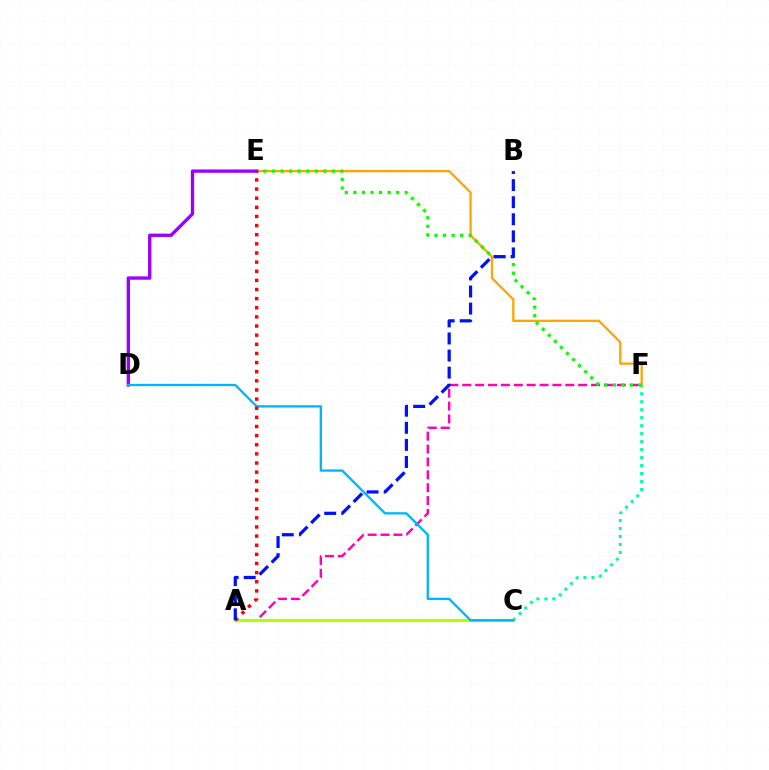{('C', 'F'): [{'color': '#00ff9d', 'line_style': 'dotted', 'thickness': 2.17}], ('A', 'F'): [{'color': '#ff00bd', 'line_style': 'dashed', 'thickness': 1.75}], ('E', 'F'): [{'color': '#ffa500', 'line_style': 'solid', 'thickness': 1.66}, {'color': '#08ff00', 'line_style': 'dotted', 'thickness': 2.33}], ('D', 'E'): [{'color': '#9b00ff', 'line_style': 'solid', 'thickness': 2.41}], ('A', 'C'): [{'color': '#b3ff00', 'line_style': 'solid', 'thickness': 2.24}], ('C', 'D'): [{'color': '#00b5ff', 'line_style': 'solid', 'thickness': 1.68}], ('A', 'E'): [{'color': '#ff0000', 'line_style': 'dotted', 'thickness': 2.48}], ('A', 'B'): [{'color': '#0010ff', 'line_style': 'dashed', 'thickness': 2.32}]}